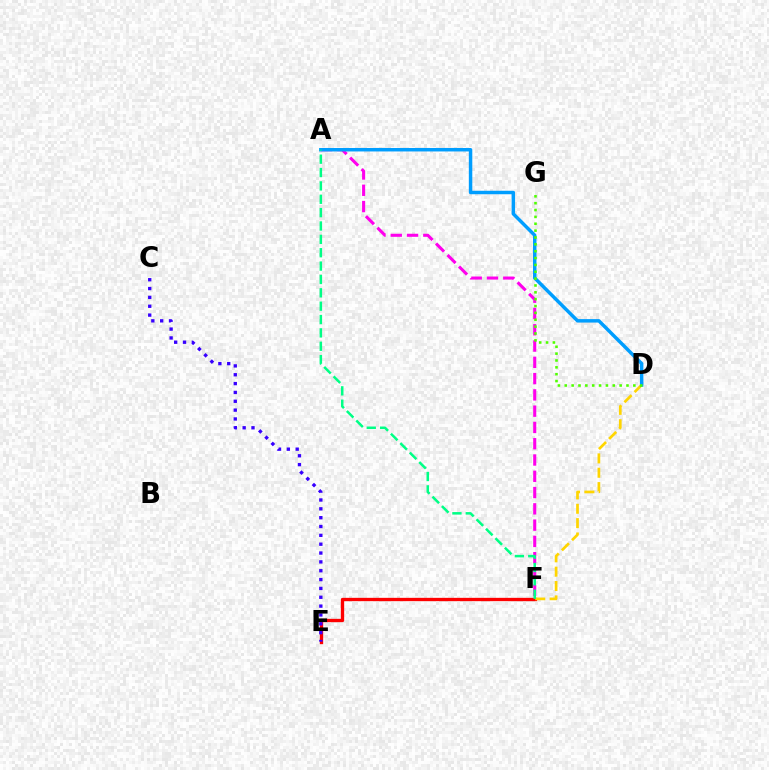{('A', 'F'): [{'color': '#ff00ed', 'line_style': 'dashed', 'thickness': 2.21}, {'color': '#00ff86', 'line_style': 'dashed', 'thickness': 1.82}], ('E', 'F'): [{'color': '#ff0000', 'line_style': 'solid', 'thickness': 2.39}], ('C', 'E'): [{'color': '#3700ff', 'line_style': 'dotted', 'thickness': 2.4}], ('D', 'F'): [{'color': '#ffd500', 'line_style': 'dashed', 'thickness': 1.95}], ('A', 'D'): [{'color': '#009eff', 'line_style': 'solid', 'thickness': 2.5}], ('D', 'G'): [{'color': '#4fff00', 'line_style': 'dotted', 'thickness': 1.86}]}